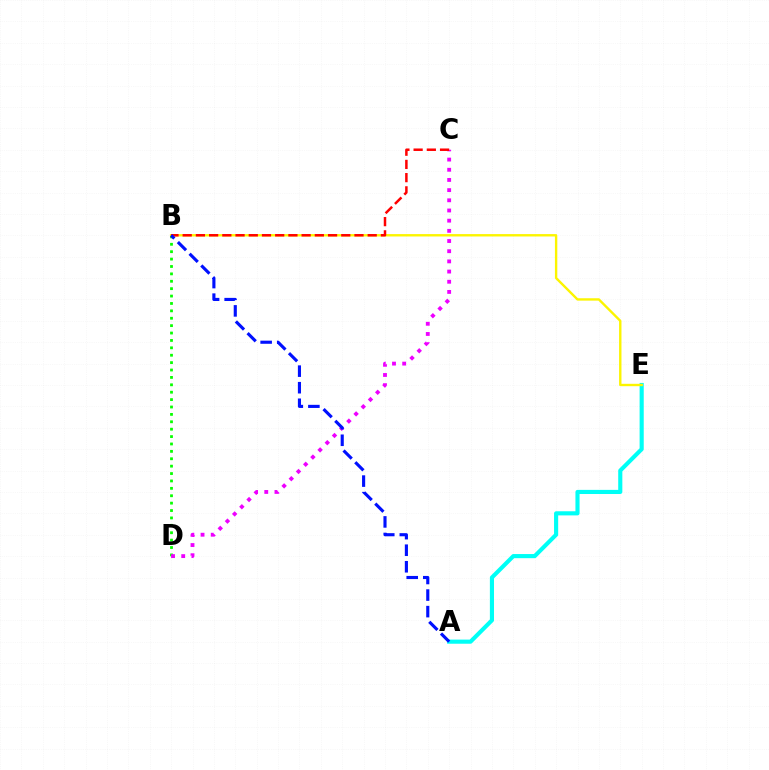{('B', 'D'): [{'color': '#08ff00', 'line_style': 'dotted', 'thickness': 2.01}], ('A', 'E'): [{'color': '#00fff6', 'line_style': 'solid', 'thickness': 2.97}], ('B', 'E'): [{'color': '#fcf500', 'line_style': 'solid', 'thickness': 1.71}], ('C', 'D'): [{'color': '#ee00ff', 'line_style': 'dotted', 'thickness': 2.77}], ('B', 'C'): [{'color': '#ff0000', 'line_style': 'dashed', 'thickness': 1.8}], ('A', 'B'): [{'color': '#0010ff', 'line_style': 'dashed', 'thickness': 2.25}]}